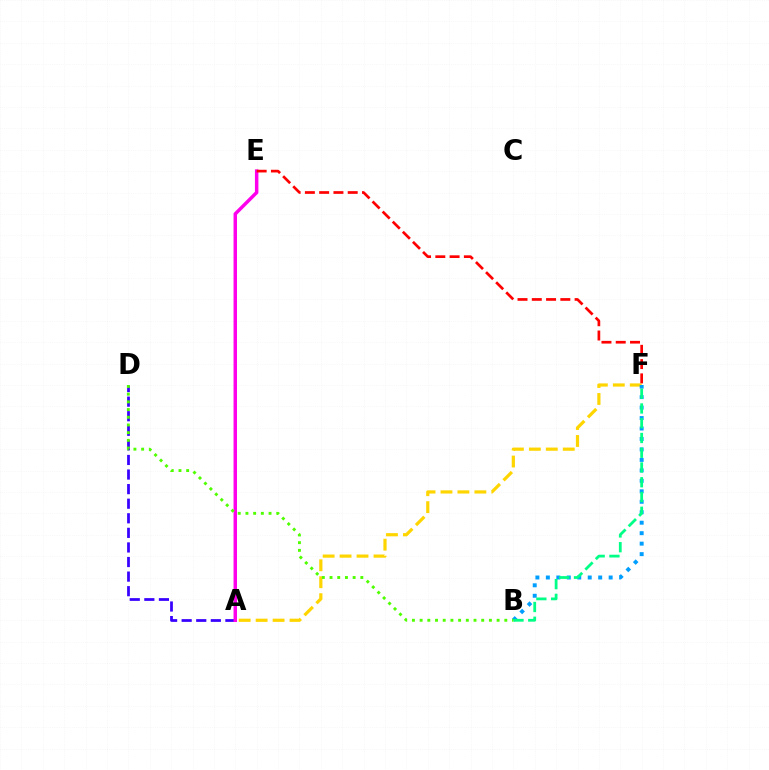{('A', 'F'): [{'color': '#ffd500', 'line_style': 'dashed', 'thickness': 2.3}], ('A', 'D'): [{'color': '#3700ff', 'line_style': 'dashed', 'thickness': 1.98}], ('B', 'F'): [{'color': '#009eff', 'line_style': 'dotted', 'thickness': 2.84}, {'color': '#00ff86', 'line_style': 'dashed', 'thickness': 2.0}], ('A', 'E'): [{'color': '#ff00ed', 'line_style': 'solid', 'thickness': 2.5}], ('E', 'F'): [{'color': '#ff0000', 'line_style': 'dashed', 'thickness': 1.94}], ('B', 'D'): [{'color': '#4fff00', 'line_style': 'dotted', 'thickness': 2.09}]}